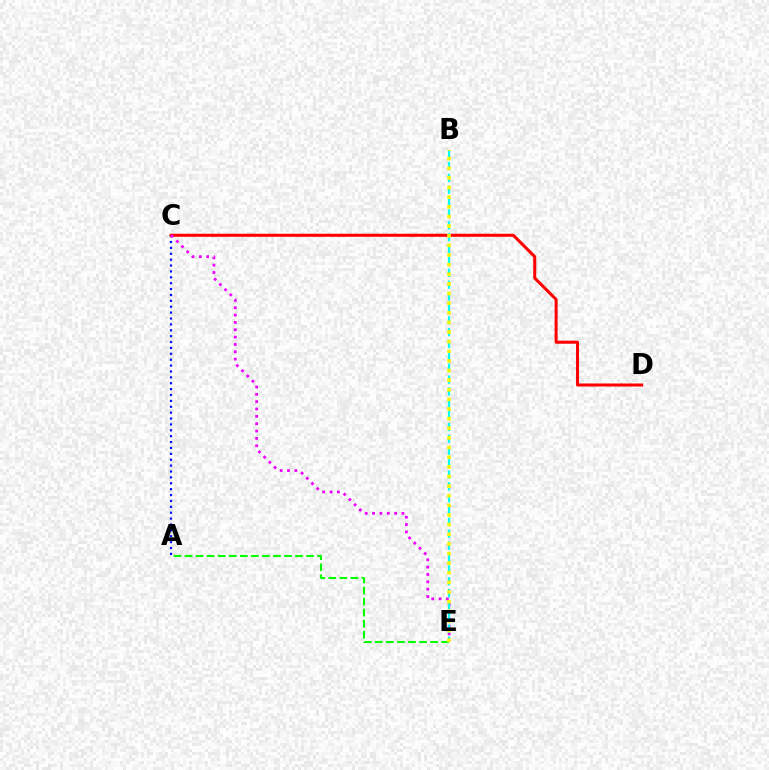{('A', 'C'): [{'color': '#0010ff', 'line_style': 'dotted', 'thickness': 1.6}], ('C', 'D'): [{'color': '#ff0000', 'line_style': 'solid', 'thickness': 2.18}], ('C', 'E'): [{'color': '#ee00ff', 'line_style': 'dotted', 'thickness': 2.0}], ('A', 'E'): [{'color': '#08ff00', 'line_style': 'dashed', 'thickness': 1.5}], ('B', 'E'): [{'color': '#00fff6', 'line_style': 'dashed', 'thickness': 1.61}, {'color': '#fcf500', 'line_style': 'dotted', 'thickness': 2.62}]}